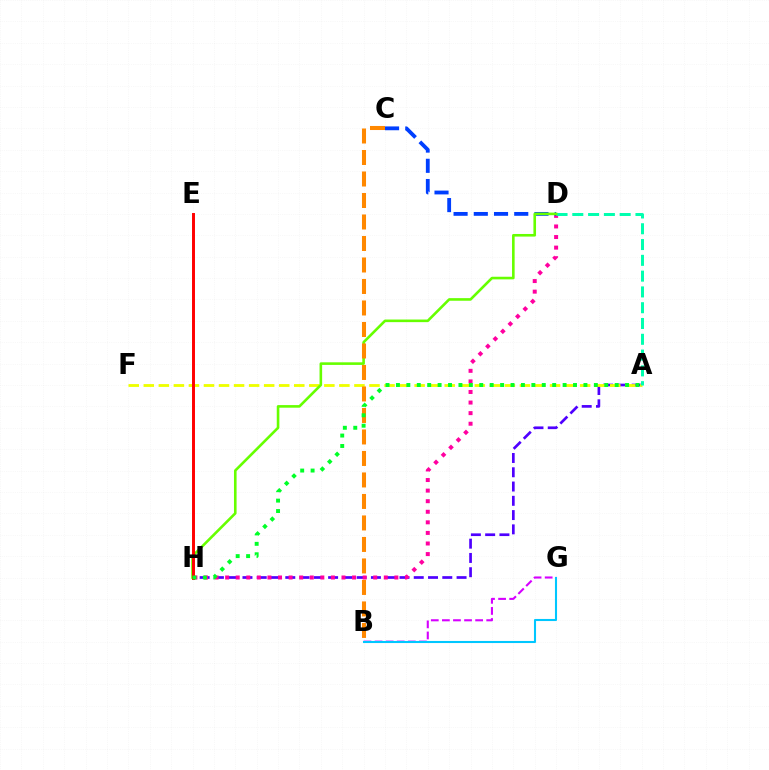{('A', 'H'): [{'color': '#4f00ff', 'line_style': 'dashed', 'thickness': 1.94}, {'color': '#00ff27', 'line_style': 'dotted', 'thickness': 2.83}], ('A', 'F'): [{'color': '#eeff00', 'line_style': 'dashed', 'thickness': 2.04}], ('D', 'H'): [{'color': '#ff00a0', 'line_style': 'dotted', 'thickness': 2.87}, {'color': '#66ff00', 'line_style': 'solid', 'thickness': 1.88}], ('C', 'D'): [{'color': '#003fff', 'line_style': 'dashed', 'thickness': 2.75}], ('B', 'G'): [{'color': '#d600ff', 'line_style': 'dashed', 'thickness': 1.51}, {'color': '#00c7ff', 'line_style': 'solid', 'thickness': 1.5}], ('A', 'D'): [{'color': '#00ffaf', 'line_style': 'dashed', 'thickness': 2.15}], ('B', 'C'): [{'color': '#ff8800', 'line_style': 'dashed', 'thickness': 2.92}], ('E', 'H'): [{'color': '#ff0000', 'line_style': 'solid', 'thickness': 2.13}]}